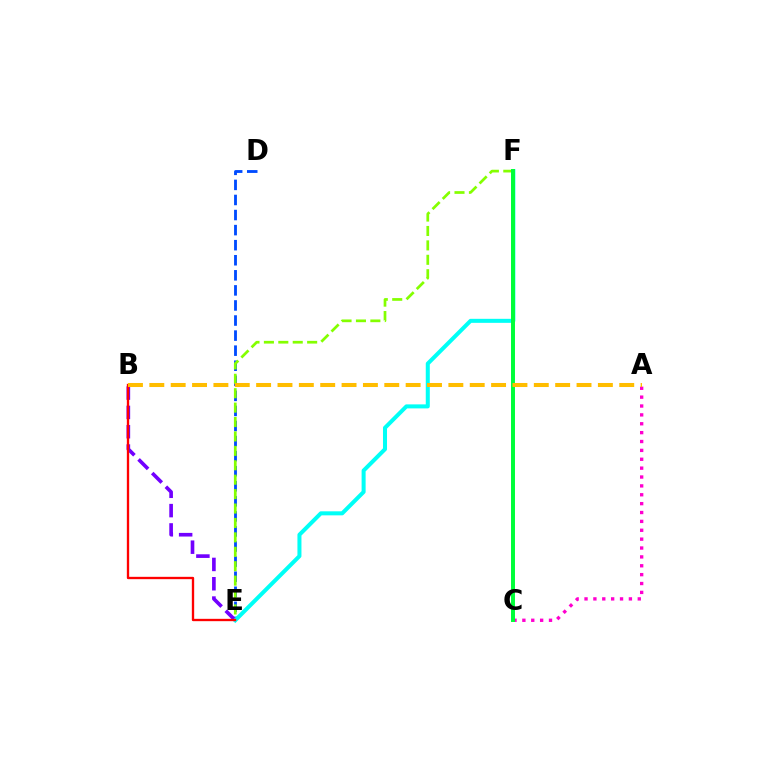{('A', 'C'): [{'color': '#ff00cf', 'line_style': 'dotted', 'thickness': 2.41}], ('D', 'E'): [{'color': '#004bff', 'line_style': 'dashed', 'thickness': 2.05}], ('E', 'F'): [{'color': '#84ff00', 'line_style': 'dashed', 'thickness': 1.96}, {'color': '#00fff6', 'line_style': 'solid', 'thickness': 2.9}], ('B', 'E'): [{'color': '#7200ff', 'line_style': 'dashed', 'thickness': 2.62}, {'color': '#ff0000', 'line_style': 'solid', 'thickness': 1.68}], ('C', 'F'): [{'color': '#00ff39', 'line_style': 'solid', 'thickness': 2.85}], ('A', 'B'): [{'color': '#ffbd00', 'line_style': 'dashed', 'thickness': 2.9}]}